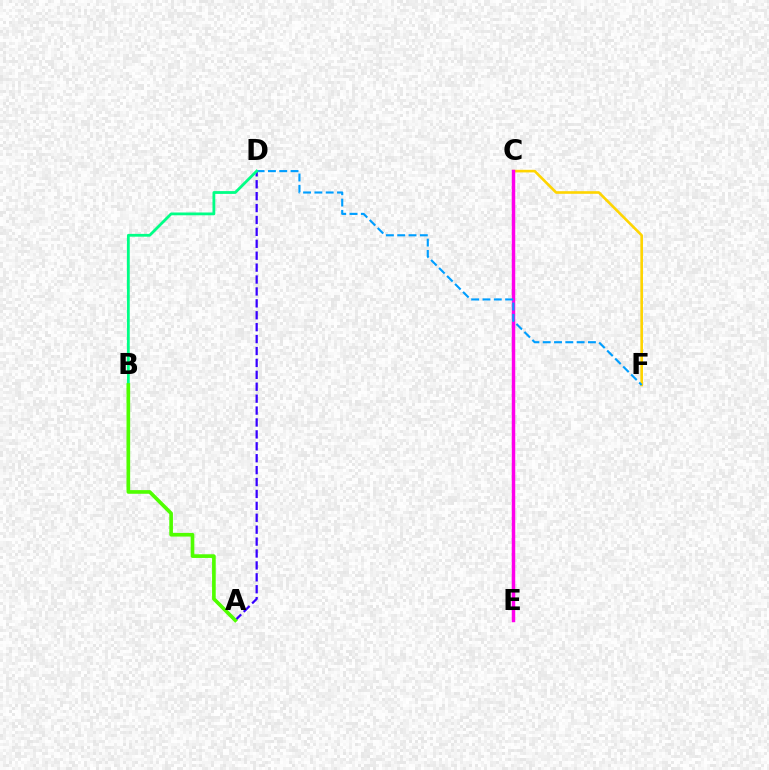{('C', 'F'): [{'color': '#ffd500', 'line_style': 'solid', 'thickness': 1.88}], ('C', 'E'): [{'color': '#ff0000', 'line_style': 'solid', 'thickness': 2.18}, {'color': '#ff00ed', 'line_style': 'solid', 'thickness': 2.48}], ('D', 'F'): [{'color': '#009eff', 'line_style': 'dashed', 'thickness': 1.54}], ('A', 'D'): [{'color': '#3700ff', 'line_style': 'dashed', 'thickness': 1.62}], ('B', 'D'): [{'color': '#00ff86', 'line_style': 'solid', 'thickness': 2.01}], ('A', 'B'): [{'color': '#4fff00', 'line_style': 'solid', 'thickness': 2.63}]}